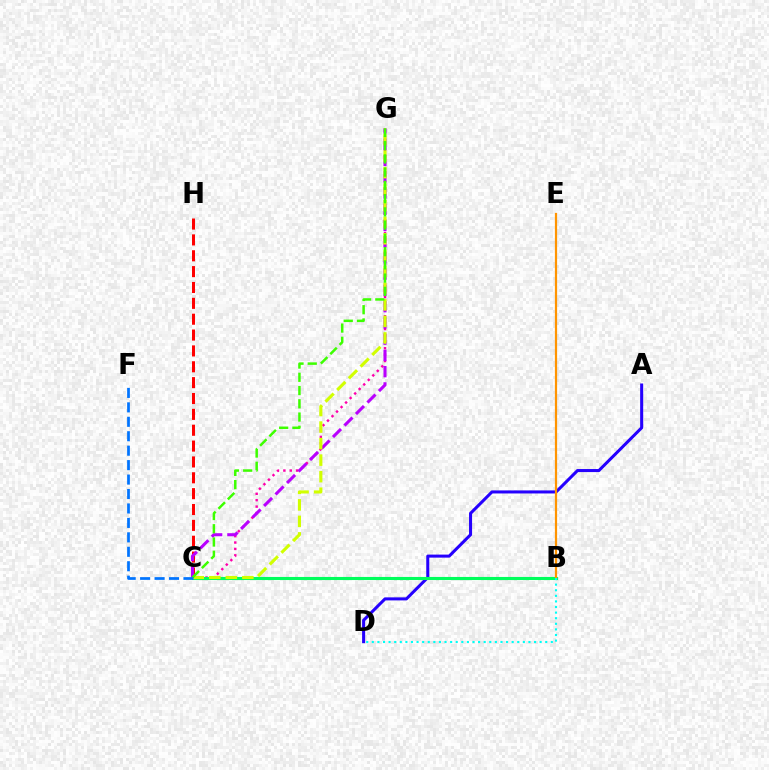{('A', 'D'): [{'color': '#2500ff', 'line_style': 'solid', 'thickness': 2.19}], ('C', 'H'): [{'color': '#ff0000', 'line_style': 'dashed', 'thickness': 2.15}], ('C', 'G'): [{'color': '#ff00ac', 'line_style': 'dotted', 'thickness': 1.74}, {'color': '#b900ff', 'line_style': 'dashed', 'thickness': 2.21}, {'color': '#d1ff00', 'line_style': 'dashed', 'thickness': 2.25}, {'color': '#3dff00', 'line_style': 'dashed', 'thickness': 1.8}], ('B', 'C'): [{'color': '#00ff5c', 'line_style': 'solid', 'thickness': 2.23}], ('B', 'E'): [{'color': '#ff9400', 'line_style': 'solid', 'thickness': 1.6}], ('C', 'F'): [{'color': '#0074ff', 'line_style': 'dashed', 'thickness': 1.96}], ('B', 'D'): [{'color': '#00fff6', 'line_style': 'dotted', 'thickness': 1.52}]}